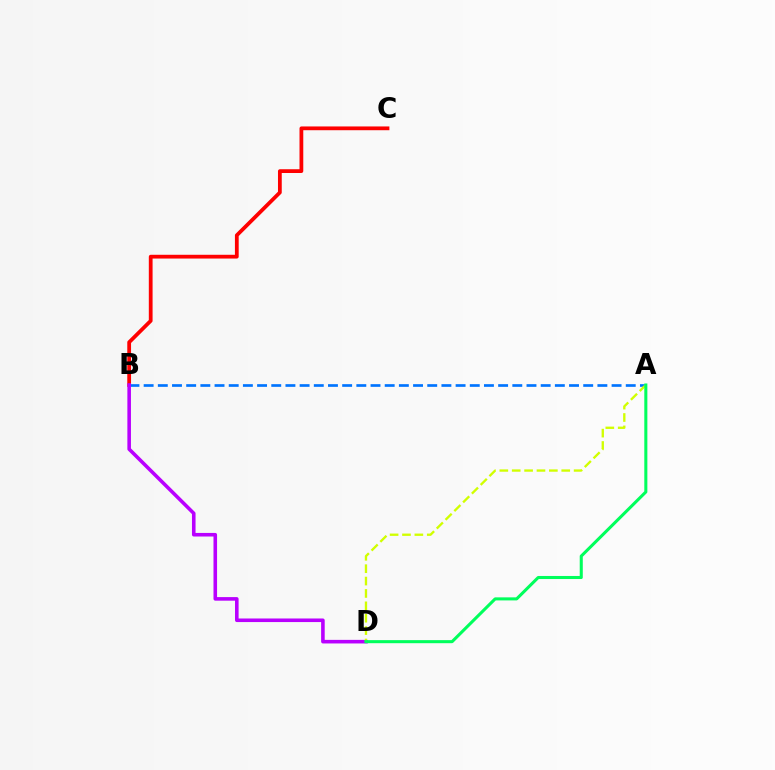{('B', 'C'): [{'color': '#ff0000', 'line_style': 'solid', 'thickness': 2.71}], ('A', 'B'): [{'color': '#0074ff', 'line_style': 'dashed', 'thickness': 1.93}], ('B', 'D'): [{'color': '#b900ff', 'line_style': 'solid', 'thickness': 2.58}], ('A', 'D'): [{'color': '#d1ff00', 'line_style': 'dashed', 'thickness': 1.68}, {'color': '#00ff5c', 'line_style': 'solid', 'thickness': 2.2}]}